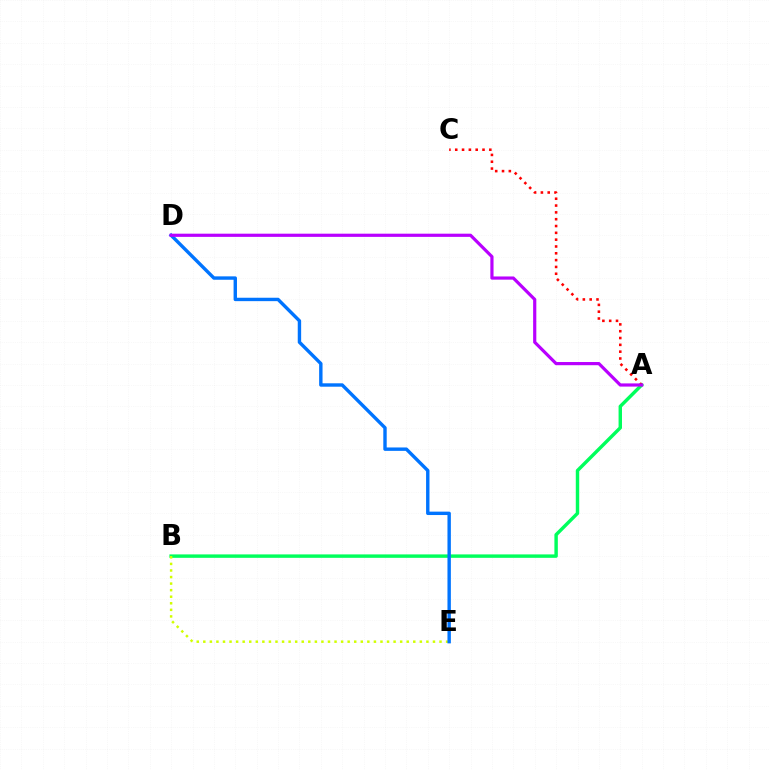{('A', 'B'): [{'color': '#00ff5c', 'line_style': 'solid', 'thickness': 2.47}], ('A', 'C'): [{'color': '#ff0000', 'line_style': 'dotted', 'thickness': 1.85}], ('B', 'E'): [{'color': '#d1ff00', 'line_style': 'dotted', 'thickness': 1.78}], ('D', 'E'): [{'color': '#0074ff', 'line_style': 'solid', 'thickness': 2.45}], ('A', 'D'): [{'color': '#b900ff', 'line_style': 'solid', 'thickness': 2.29}]}